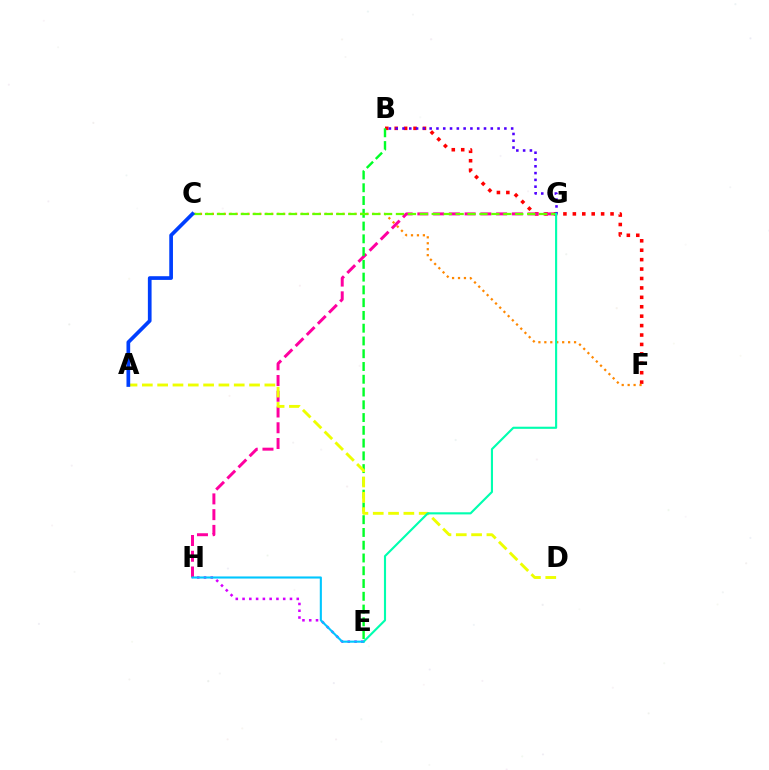{('B', 'F'): [{'color': '#ff0000', 'line_style': 'dotted', 'thickness': 2.56}], ('B', 'G'): [{'color': '#4f00ff', 'line_style': 'dotted', 'thickness': 1.85}], ('C', 'F'): [{'color': '#ff8800', 'line_style': 'dotted', 'thickness': 1.61}], ('G', 'H'): [{'color': '#ff00a0', 'line_style': 'dashed', 'thickness': 2.14}], ('B', 'E'): [{'color': '#00ff27', 'line_style': 'dashed', 'thickness': 1.73}], ('C', 'G'): [{'color': '#66ff00', 'line_style': 'dashed', 'thickness': 1.62}], ('A', 'D'): [{'color': '#eeff00', 'line_style': 'dashed', 'thickness': 2.08}], ('A', 'C'): [{'color': '#003fff', 'line_style': 'solid', 'thickness': 2.66}], ('E', 'H'): [{'color': '#d600ff', 'line_style': 'dotted', 'thickness': 1.84}, {'color': '#00c7ff', 'line_style': 'solid', 'thickness': 1.52}], ('E', 'G'): [{'color': '#00ffaf', 'line_style': 'solid', 'thickness': 1.53}]}